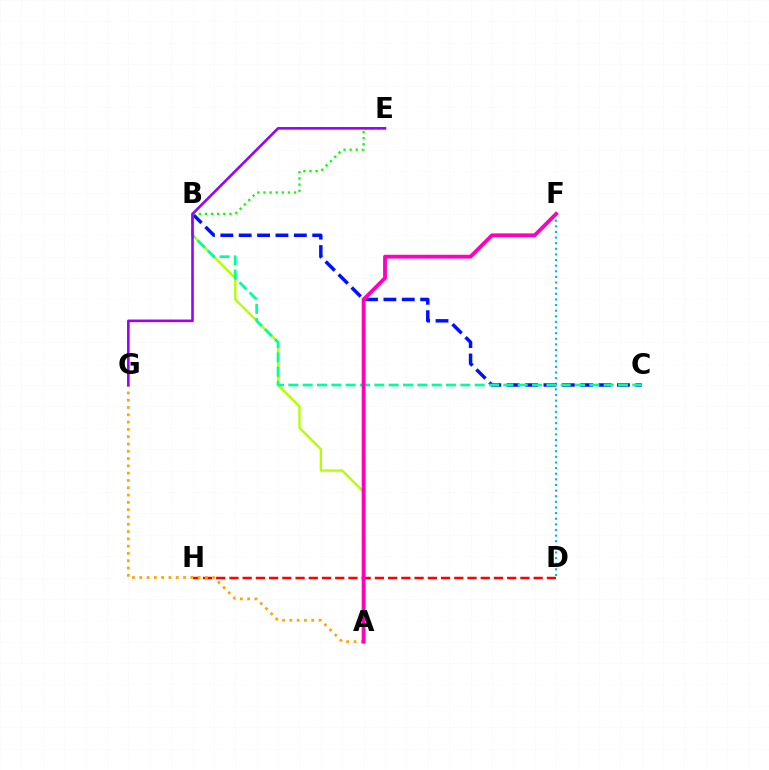{('A', 'B'): [{'color': '#b3ff00', 'line_style': 'solid', 'thickness': 1.68}], ('D', 'F'): [{'color': '#00b5ff', 'line_style': 'dotted', 'thickness': 1.53}], ('B', 'C'): [{'color': '#0010ff', 'line_style': 'dashed', 'thickness': 2.5}, {'color': '#00ff9d', 'line_style': 'dashed', 'thickness': 1.95}], ('D', 'H'): [{'color': '#ff0000', 'line_style': 'dashed', 'thickness': 1.8}], ('A', 'G'): [{'color': '#ffa500', 'line_style': 'dotted', 'thickness': 1.98}], ('B', 'E'): [{'color': '#08ff00', 'line_style': 'dotted', 'thickness': 1.66}], ('E', 'G'): [{'color': '#9b00ff', 'line_style': 'solid', 'thickness': 1.88}], ('A', 'F'): [{'color': '#ff00bd', 'line_style': 'solid', 'thickness': 2.74}]}